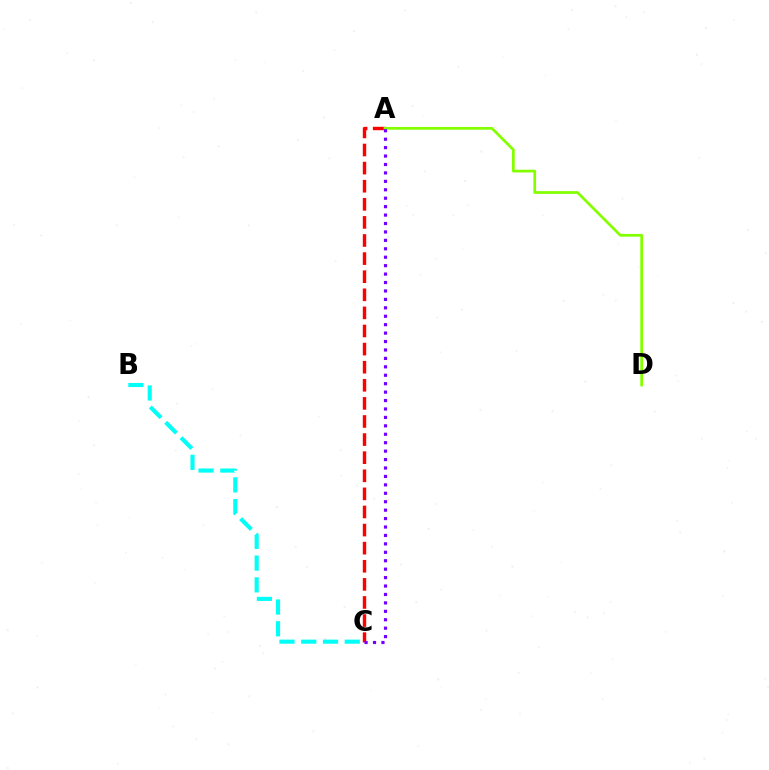{('A', 'C'): [{'color': '#ff0000', 'line_style': 'dashed', 'thickness': 2.46}, {'color': '#7200ff', 'line_style': 'dotted', 'thickness': 2.29}], ('A', 'D'): [{'color': '#84ff00', 'line_style': 'solid', 'thickness': 1.98}], ('B', 'C'): [{'color': '#00fff6', 'line_style': 'dashed', 'thickness': 2.96}]}